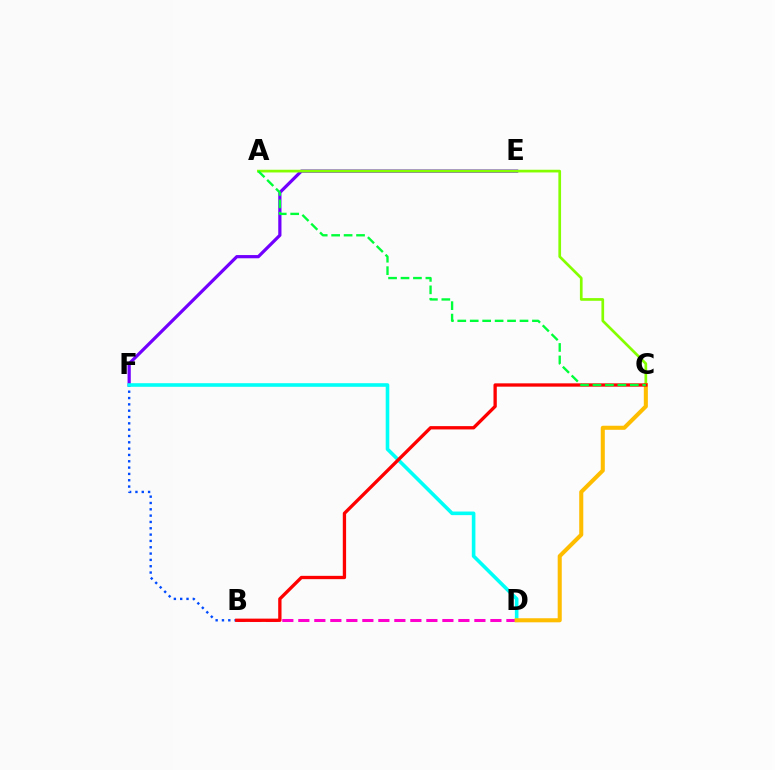{('E', 'F'): [{'color': '#7200ff', 'line_style': 'solid', 'thickness': 2.32}], ('B', 'F'): [{'color': '#004bff', 'line_style': 'dotted', 'thickness': 1.72}], ('B', 'D'): [{'color': '#ff00cf', 'line_style': 'dashed', 'thickness': 2.17}], ('A', 'C'): [{'color': '#84ff00', 'line_style': 'solid', 'thickness': 1.94}, {'color': '#00ff39', 'line_style': 'dashed', 'thickness': 1.69}], ('D', 'F'): [{'color': '#00fff6', 'line_style': 'solid', 'thickness': 2.59}], ('C', 'D'): [{'color': '#ffbd00', 'line_style': 'solid', 'thickness': 2.92}], ('B', 'C'): [{'color': '#ff0000', 'line_style': 'solid', 'thickness': 2.39}]}